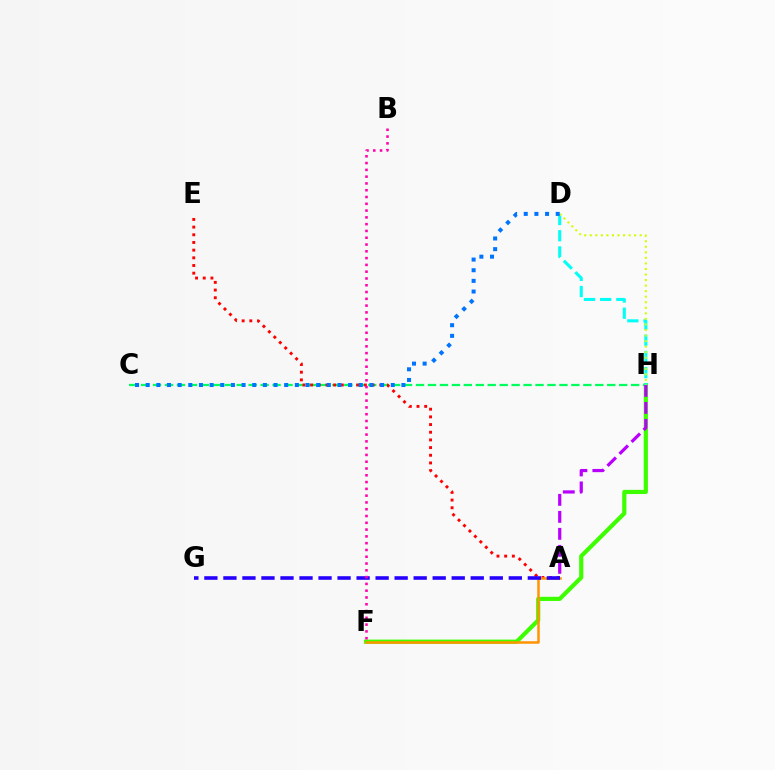{('F', 'H'): [{'color': '#3dff00', 'line_style': 'solid', 'thickness': 3.0}], ('C', 'H'): [{'color': '#00ff5c', 'line_style': 'dashed', 'thickness': 1.62}], ('A', 'H'): [{'color': '#b900ff', 'line_style': 'dashed', 'thickness': 2.31}], ('A', 'E'): [{'color': '#ff0000', 'line_style': 'dotted', 'thickness': 2.09}], ('D', 'H'): [{'color': '#00fff6', 'line_style': 'dashed', 'thickness': 2.2}, {'color': '#d1ff00', 'line_style': 'dotted', 'thickness': 1.51}], ('A', 'F'): [{'color': '#ff9400', 'line_style': 'solid', 'thickness': 1.8}], ('A', 'G'): [{'color': '#2500ff', 'line_style': 'dashed', 'thickness': 2.58}], ('B', 'F'): [{'color': '#ff00ac', 'line_style': 'dotted', 'thickness': 1.84}], ('C', 'D'): [{'color': '#0074ff', 'line_style': 'dotted', 'thickness': 2.9}]}